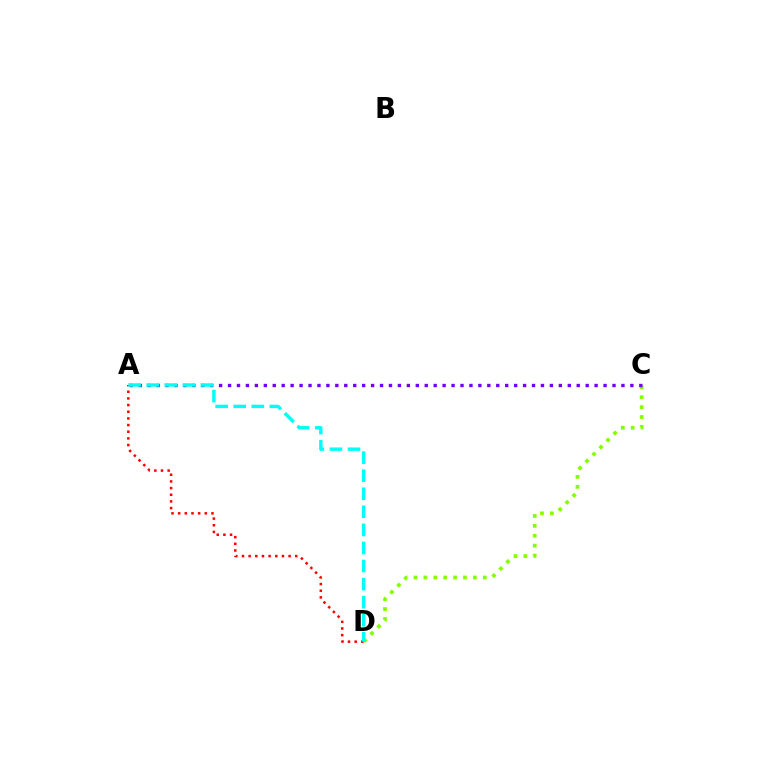{('C', 'D'): [{'color': '#84ff00', 'line_style': 'dotted', 'thickness': 2.69}], ('A', 'C'): [{'color': '#7200ff', 'line_style': 'dotted', 'thickness': 2.43}], ('A', 'D'): [{'color': '#ff0000', 'line_style': 'dotted', 'thickness': 1.81}, {'color': '#00fff6', 'line_style': 'dashed', 'thickness': 2.45}]}